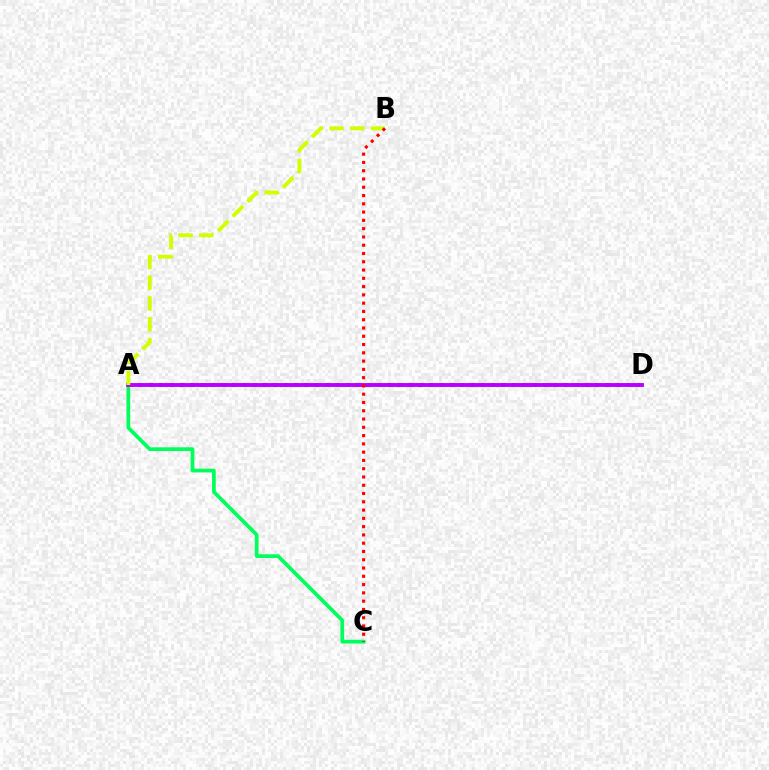{('A', 'D'): [{'color': '#0074ff', 'line_style': 'dotted', 'thickness': 2.82}, {'color': '#b900ff', 'line_style': 'solid', 'thickness': 2.78}], ('A', 'C'): [{'color': '#00ff5c', 'line_style': 'solid', 'thickness': 2.69}], ('A', 'B'): [{'color': '#d1ff00', 'line_style': 'dashed', 'thickness': 2.82}], ('B', 'C'): [{'color': '#ff0000', 'line_style': 'dotted', 'thickness': 2.25}]}